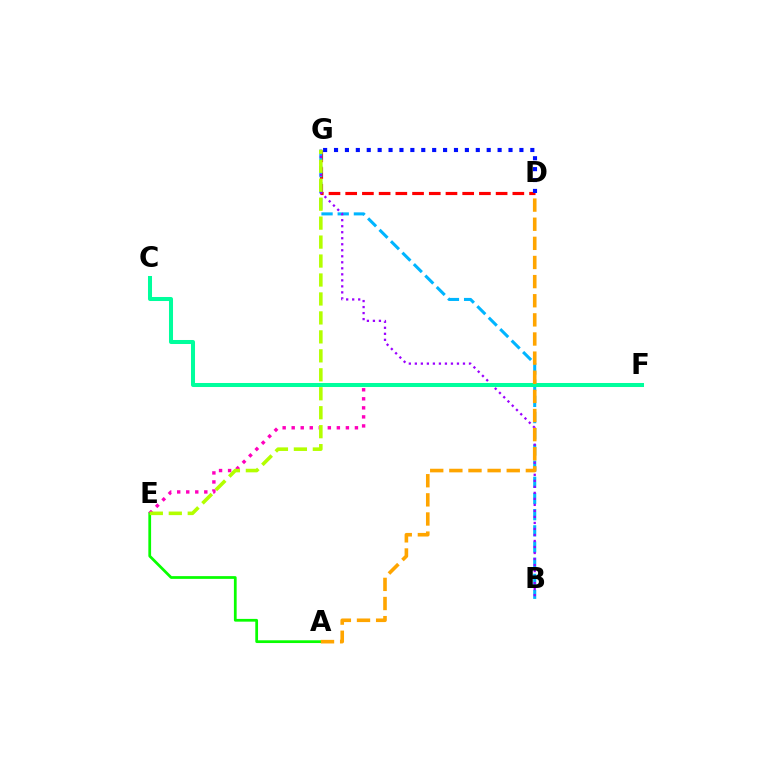{('D', 'G'): [{'color': '#ff0000', 'line_style': 'dashed', 'thickness': 2.27}, {'color': '#0010ff', 'line_style': 'dotted', 'thickness': 2.96}], ('A', 'E'): [{'color': '#08ff00', 'line_style': 'solid', 'thickness': 1.98}], ('B', 'G'): [{'color': '#00b5ff', 'line_style': 'dashed', 'thickness': 2.2}, {'color': '#9b00ff', 'line_style': 'dotted', 'thickness': 1.63}], ('E', 'F'): [{'color': '#ff00bd', 'line_style': 'dotted', 'thickness': 2.45}], ('E', 'G'): [{'color': '#b3ff00', 'line_style': 'dashed', 'thickness': 2.58}], ('C', 'F'): [{'color': '#00ff9d', 'line_style': 'solid', 'thickness': 2.9}], ('A', 'D'): [{'color': '#ffa500', 'line_style': 'dashed', 'thickness': 2.6}]}